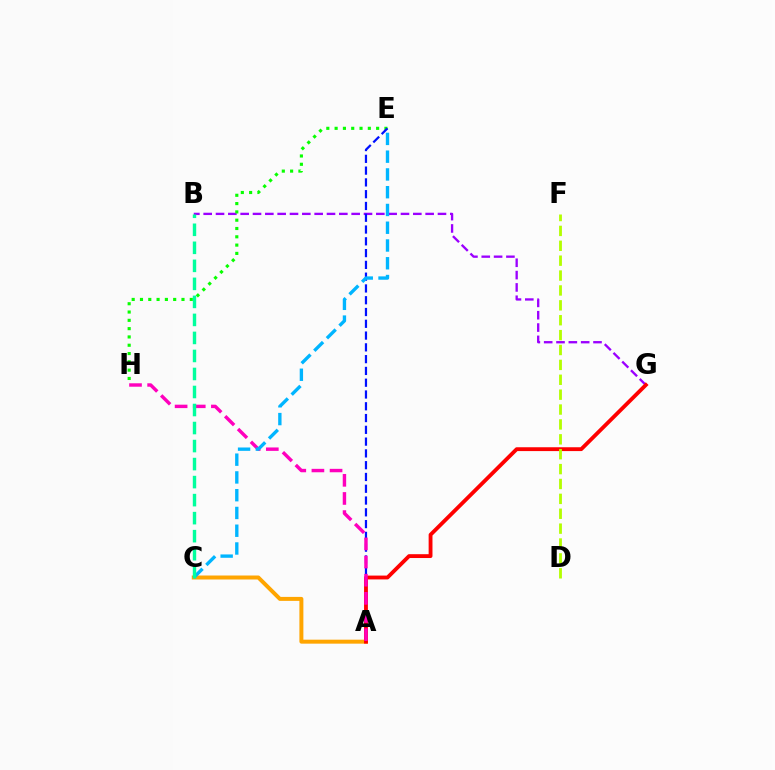{('A', 'C'): [{'color': '#ffa500', 'line_style': 'solid', 'thickness': 2.86}], ('B', 'G'): [{'color': '#9b00ff', 'line_style': 'dashed', 'thickness': 1.68}], ('E', 'H'): [{'color': '#08ff00', 'line_style': 'dotted', 'thickness': 2.26}], ('A', 'E'): [{'color': '#0010ff', 'line_style': 'dashed', 'thickness': 1.6}], ('A', 'G'): [{'color': '#ff0000', 'line_style': 'solid', 'thickness': 2.76}], ('A', 'H'): [{'color': '#ff00bd', 'line_style': 'dashed', 'thickness': 2.46}], ('C', 'E'): [{'color': '#00b5ff', 'line_style': 'dashed', 'thickness': 2.41}], ('B', 'C'): [{'color': '#00ff9d', 'line_style': 'dashed', 'thickness': 2.45}], ('D', 'F'): [{'color': '#b3ff00', 'line_style': 'dashed', 'thickness': 2.02}]}